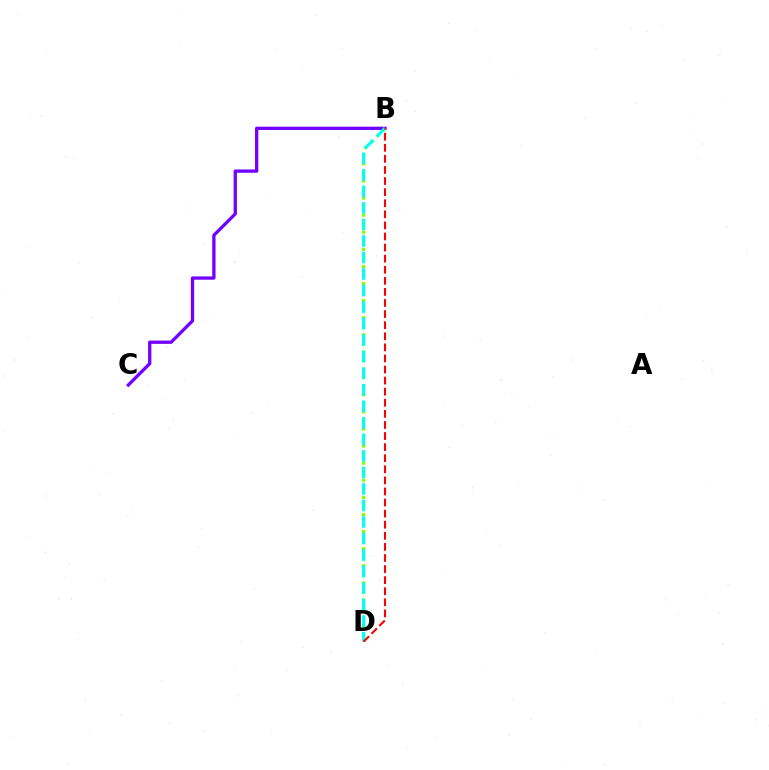{('B', 'C'): [{'color': '#7200ff', 'line_style': 'solid', 'thickness': 2.38}], ('B', 'D'): [{'color': '#84ff00', 'line_style': 'dotted', 'thickness': 2.32}, {'color': '#00fff6', 'line_style': 'dashed', 'thickness': 2.25}, {'color': '#ff0000', 'line_style': 'dashed', 'thickness': 1.51}]}